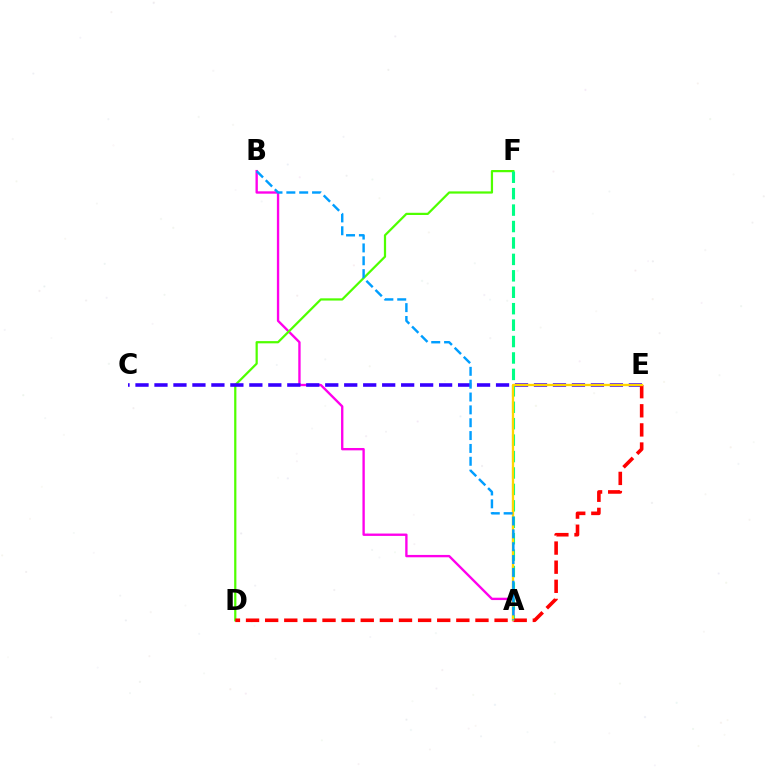{('A', 'B'): [{'color': '#ff00ed', 'line_style': 'solid', 'thickness': 1.7}, {'color': '#009eff', 'line_style': 'dashed', 'thickness': 1.75}], ('D', 'F'): [{'color': '#4fff00', 'line_style': 'solid', 'thickness': 1.6}], ('C', 'E'): [{'color': '#3700ff', 'line_style': 'dashed', 'thickness': 2.58}], ('A', 'F'): [{'color': '#00ff86', 'line_style': 'dashed', 'thickness': 2.23}], ('D', 'E'): [{'color': '#ff0000', 'line_style': 'dashed', 'thickness': 2.6}], ('A', 'E'): [{'color': '#ffd500', 'line_style': 'solid', 'thickness': 1.66}]}